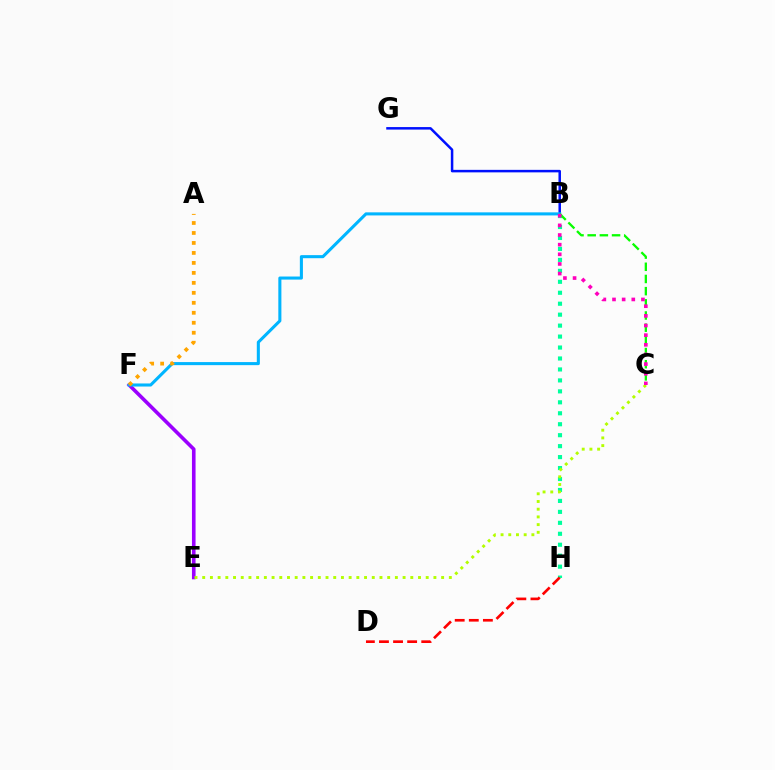{('B', 'H'): [{'color': '#00ff9d', 'line_style': 'dotted', 'thickness': 2.98}], ('B', 'G'): [{'color': '#0010ff', 'line_style': 'solid', 'thickness': 1.81}], ('E', 'F'): [{'color': '#9b00ff', 'line_style': 'solid', 'thickness': 2.6}], ('C', 'E'): [{'color': '#b3ff00', 'line_style': 'dotted', 'thickness': 2.09}], ('B', 'F'): [{'color': '#00b5ff', 'line_style': 'solid', 'thickness': 2.21}], ('B', 'C'): [{'color': '#08ff00', 'line_style': 'dashed', 'thickness': 1.65}, {'color': '#ff00bd', 'line_style': 'dotted', 'thickness': 2.62}], ('A', 'F'): [{'color': '#ffa500', 'line_style': 'dotted', 'thickness': 2.71}], ('D', 'H'): [{'color': '#ff0000', 'line_style': 'dashed', 'thickness': 1.91}]}